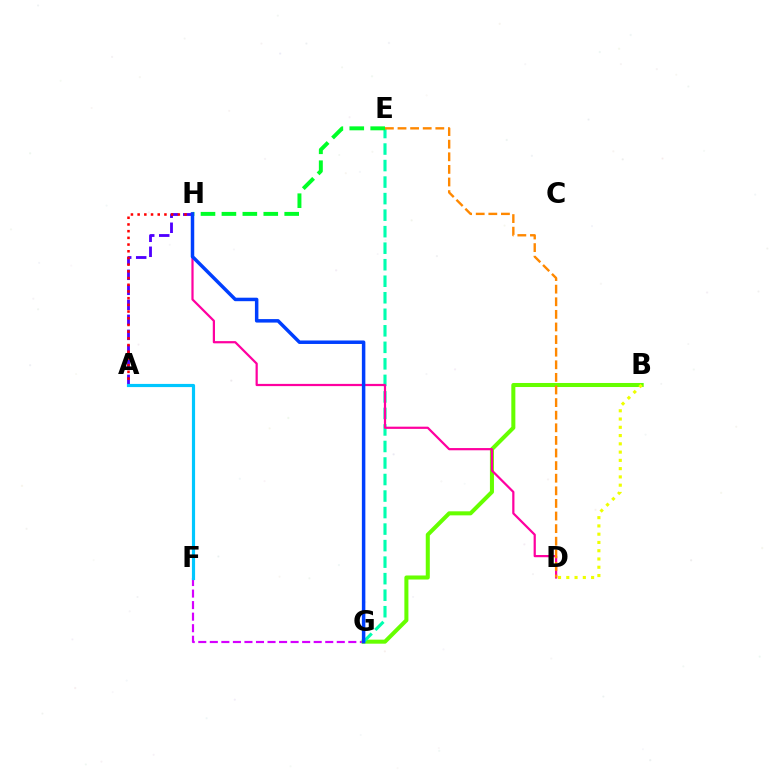{('F', 'G'): [{'color': '#d600ff', 'line_style': 'dashed', 'thickness': 1.57}], ('B', 'G'): [{'color': '#66ff00', 'line_style': 'solid', 'thickness': 2.91}], ('E', 'G'): [{'color': '#00ffaf', 'line_style': 'dashed', 'thickness': 2.24}], ('D', 'H'): [{'color': '#ff00a0', 'line_style': 'solid', 'thickness': 1.6}], ('A', 'H'): [{'color': '#4f00ff', 'line_style': 'dashed', 'thickness': 2.04}, {'color': '#ff0000', 'line_style': 'dotted', 'thickness': 1.82}], ('B', 'D'): [{'color': '#eeff00', 'line_style': 'dotted', 'thickness': 2.25}], ('D', 'E'): [{'color': '#ff8800', 'line_style': 'dashed', 'thickness': 1.71}], ('E', 'H'): [{'color': '#00ff27', 'line_style': 'dashed', 'thickness': 2.84}], ('G', 'H'): [{'color': '#003fff', 'line_style': 'solid', 'thickness': 2.51}], ('A', 'F'): [{'color': '#00c7ff', 'line_style': 'solid', 'thickness': 2.28}]}